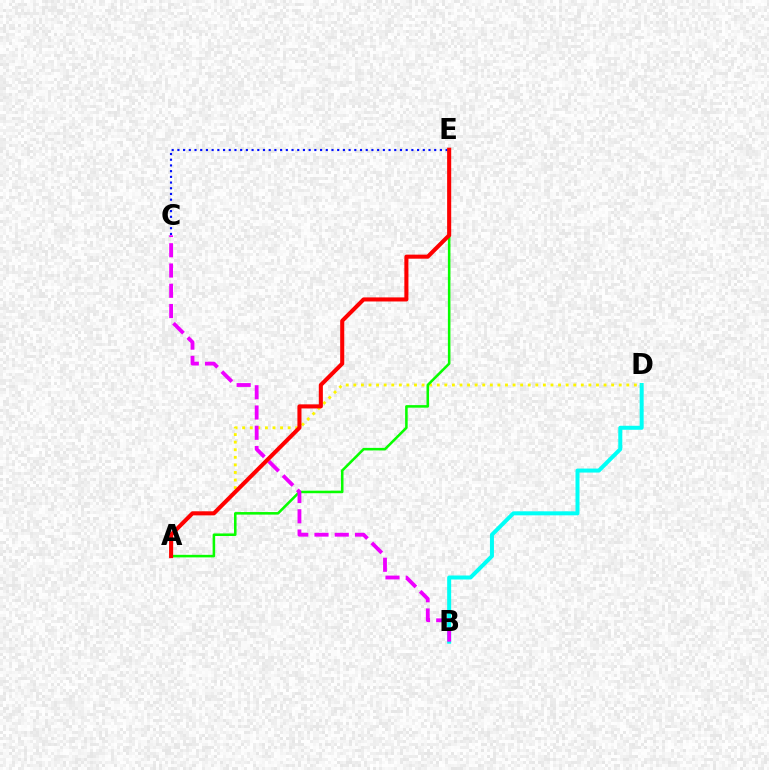{('C', 'E'): [{'color': '#0010ff', 'line_style': 'dotted', 'thickness': 1.55}], ('B', 'D'): [{'color': '#00fff6', 'line_style': 'solid', 'thickness': 2.88}], ('A', 'D'): [{'color': '#fcf500', 'line_style': 'dotted', 'thickness': 2.06}], ('A', 'E'): [{'color': '#08ff00', 'line_style': 'solid', 'thickness': 1.84}, {'color': '#ff0000', 'line_style': 'solid', 'thickness': 2.93}], ('B', 'C'): [{'color': '#ee00ff', 'line_style': 'dashed', 'thickness': 2.75}]}